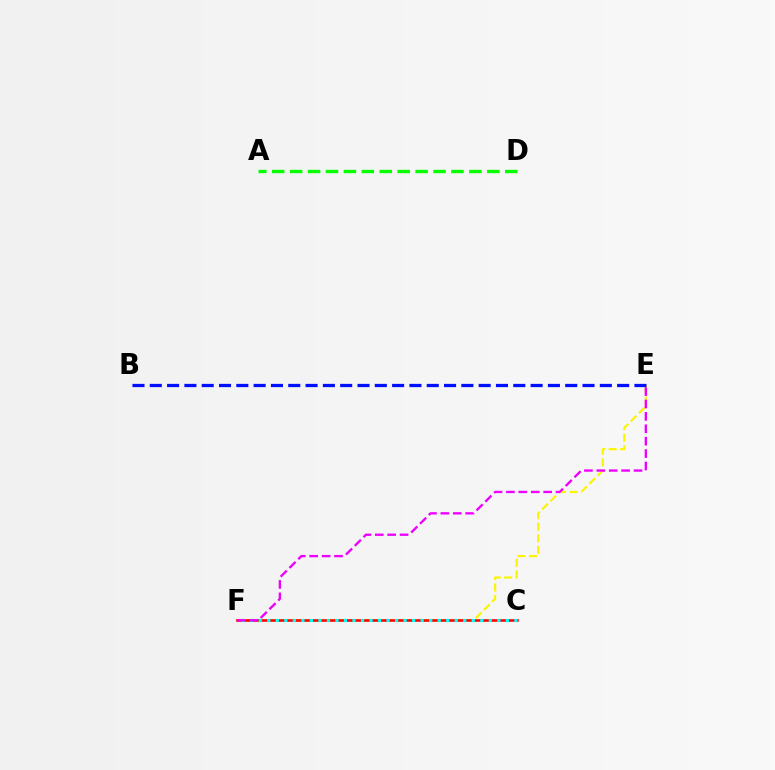{('E', 'F'): [{'color': '#fcf500', 'line_style': 'dashed', 'thickness': 1.57}, {'color': '#ee00ff', 'line_style': 'dashed', 'thickness': 1.68}], ('C', 'F'): [{'color': '#ff0000', 'line_style': 'solid', 'thickness': 1.86}, {'color': '#00fff6', 'line_style': 'dotted', 'thickness': 2.32}], ('B', 'E'): [{'color': '#0010ff', 'line_style': 'dashed', 'thickness': 2.35}], ('A', 'D'): [{'color': '#08ff00', 'line_style': 'dashed', 'thickness': 2.44}]}